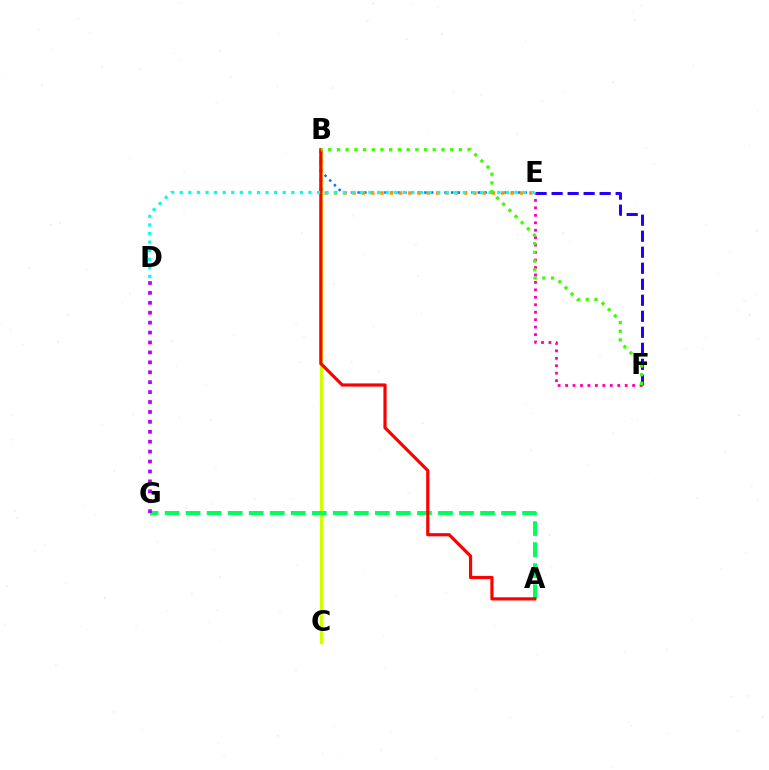{('B', 'C'): [{'color': '#d1ff00', 'line_style': 'solid', 'thickness': 2.39}], ('A', 'G'): [{'color': '#00ff5c', 'line_style': 'dashed', 'thickness': 2.86}], ('B', 'E'): [{'color': '#0074ff', 'line_style': 'dotted', 'thickness': 1.82}, {'color': '#ff9400', 'line_style': 'dotted', 'thickness': 2.52}], ('D', 'G'): [{'color': '#b900ff', 'line_style': 'dotted', 'thickness': 2.7}], ('E', 'F'): [{'color': '#2500ff', 'line_style': 'dashed', 'thickness': 2.18}, {'color': '#ff00ac', 'line_style': 'dotted', 'thickness': 2.03}], ('A', 'B'): [{'color': '#ff0000', 'line_style': 'solid', 'thickness': 2.3}], ('D', 'E'): [{'color': '#00fff6', 'line_style': 'dotted', 'thickness': 2.33}], ('B', 'F'): [{'color': '#3dff00', 'line_style': 'dotted', 'thickness': 2.37}]}